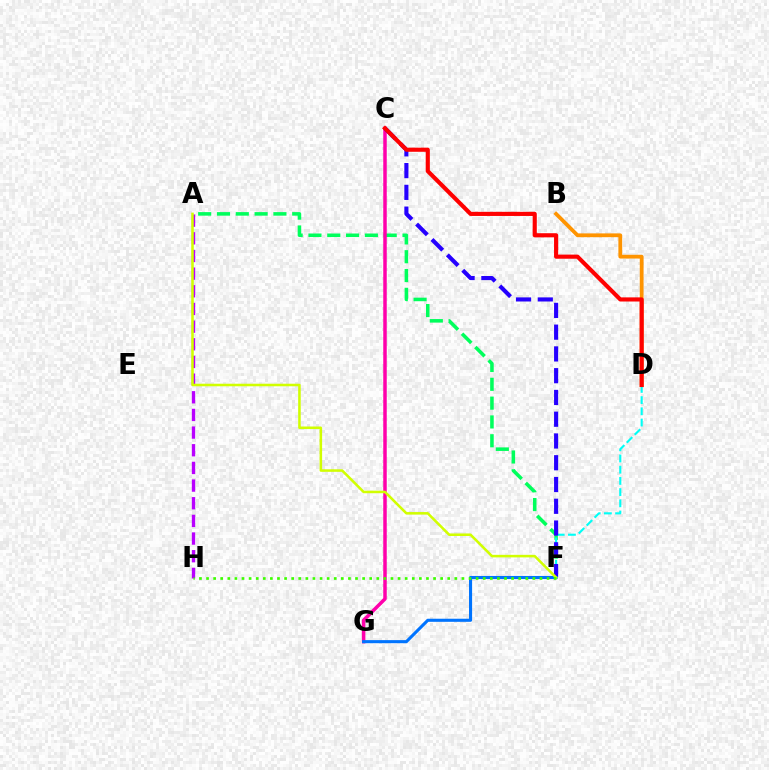{('B', 'D'): [{'color': '#ff9400', 'line_style': 'solid', 'thickness': 2.73}], ('A', 'F'): [{'color': '#00ff5c', 'line_style': 'dashed', 'thickness': 2.56}, {'color': '#d1ff00', 'line_style': 'solid', 'thickness': 1.84}], ('D', 'F'): [{'color': '#00fff6', 'line_style': 'dashed', 'thickness': 1.52}], ('A', 'H'): [{'color': '#b900ff', 'line_style': 'dashed', 'thickness': 2.4}], ('C', 'G'): [{'color': '#ff00ac', 'line_style': 'solid', 'thickness': 2.52}], ('C', 'F'): [{'color': '#2500ff', 'line_style': 'dashed', 'thickness': 2.96}], ('F', 'G'): [{'color': '#0074ff', 'line_style': 'solid', 'thickness': 2.22}], ('F', 'H'): [{'color': '#3dff00', 'line_style': 'dotted', 'thickness': 1.93}], ('C', 'D'): [{'color': '#ff0000', 'line_style': 'solid', 'thickness': 2.98}]}